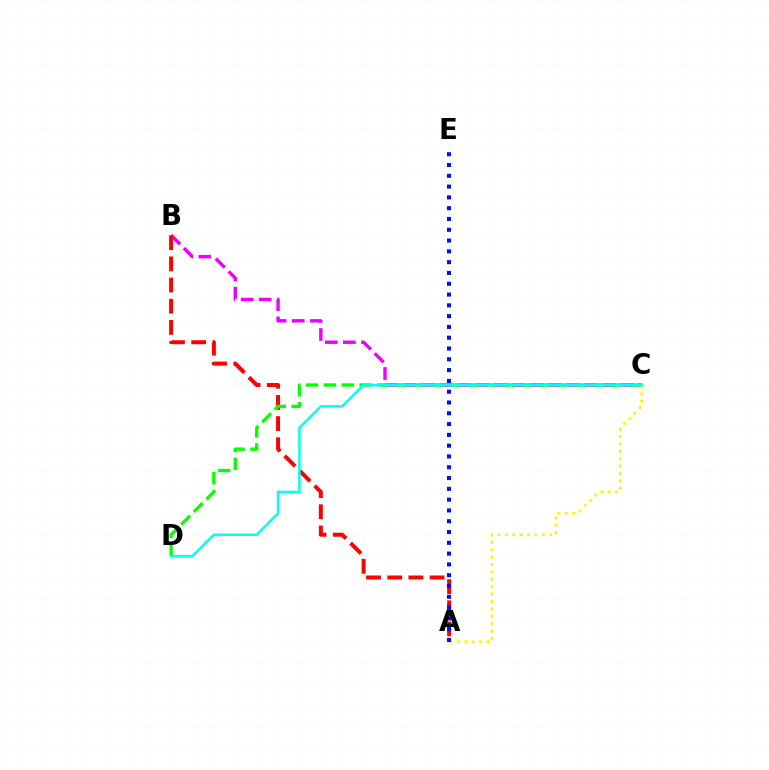{('B', 'C'): [{'color': '#ee00ff', 'line_style': 'dashed', 'thickness': 2.46}], ('A', 'C'): [{'color': '#fcf500', 'line_style': 'dotted', 'thickness': 2.01}], ('A', 'B'): [{'color': '#ff0000', 'line_style': 'dashed', 'thickness': 2.88}], ('C', 'D'): [{'color': '#08ff00', 'line_style': 'dashed', 'thickness': 2.43}, {'color': '#00fff6', 'line_style': 'solid', 'thickness': 1.82}], ('A', 'E'): [{'color': '#0010ff', 'line_style': 'dotted', 'thickness': 2.93}]}